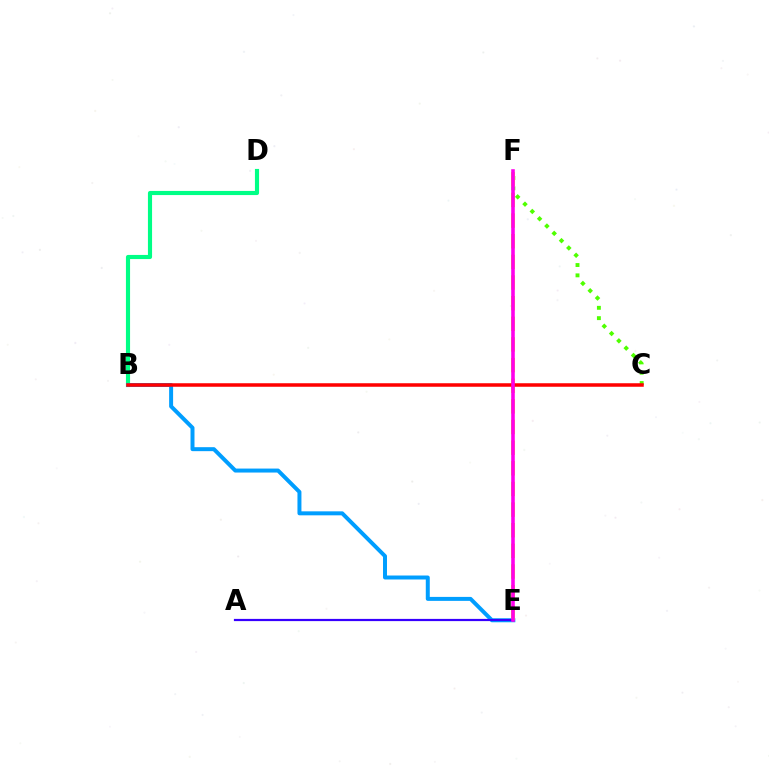{('B', 'D'): [{'color': '#00ff86', 'line_style': 'solid', 'thickness': 2.98}], ('B', 'E'): [{'color': '#009eff', 'line_style': 'solid', 'thickness': 2.86}], ('C', 'F'): [{'color': '#4fff00', 'line_style': 'dotted', 'thickness': 2.81}], ('E', 'F'): [{'color': '#ffd500', 'line_style': 'dashed', 'thickness': 2.8}, {'color': '#ff00ed', 'line_style': 'solid', 'thickness': 2.58}], ('B', 'C'): [{'color': '#ff0000', 'line_style': 'solid', 'thickness': 2.53}], ('A', 'E'): [{'color': '#3700ff', 'line_style': 'solid', 'thickness': 1.59}]}